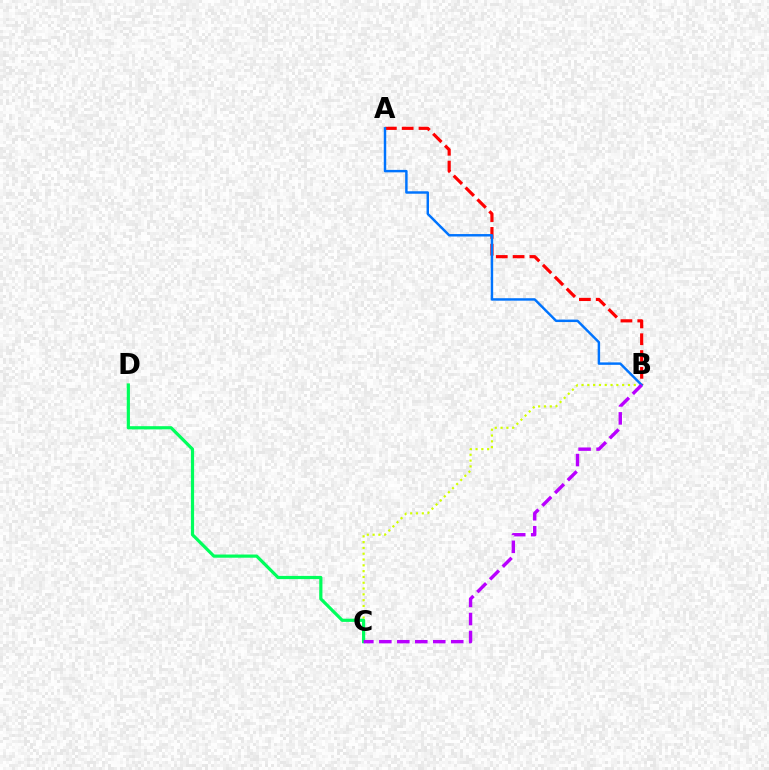{('B', 'C'): [{'color': '#d1ff00', 'line_style': 'dotted', 'thickness': 1.58}, {'color': '#b900ff', 'line_style': 'dashed', 'thickness': 2.44}], ('A', 'B'): [{'color': '#ff0000', 'line_style': 'dashed', 'thickness': 2.28}, {'color': '#0074ff', 'line_style': 'solid', 'thickness': 1.76}], ('C', 'D'): [{'color': '#00ff5c', 'line_style': 'solid', 'thickness': 2.3}]}